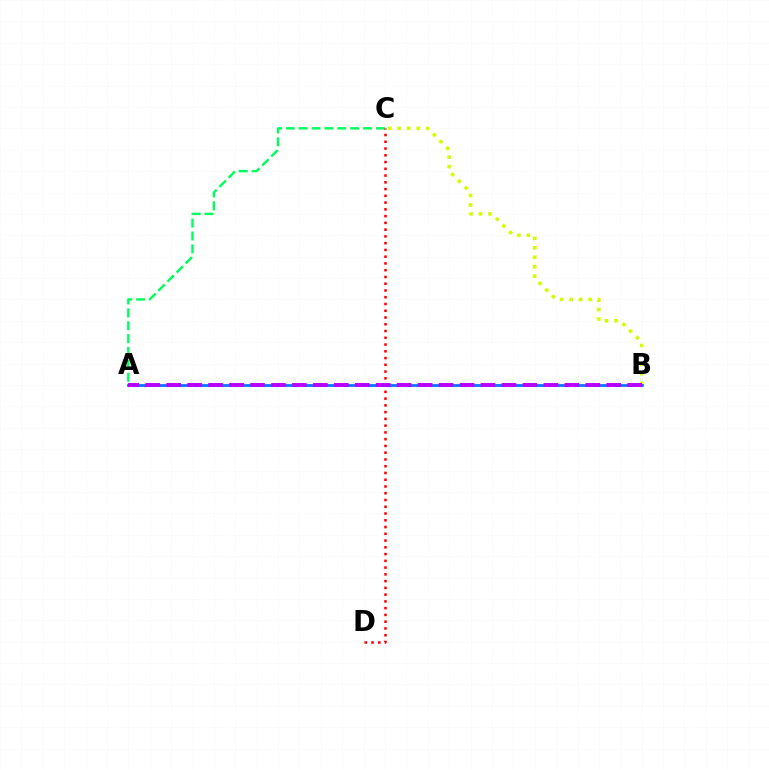{('B', 'C'): [{'color': '#d1ff00', 'line_style': 'dotted', 'thickness': 2.57}], ('A', 'C'): [{'color': '#00ff5c', 'line_style': 'dashed', 'thickness': 1.75}], ('C', 'D'): [{'color': '#ff0000', 'line_style': 'dotted', 'thickness': 1.84}], ('A', 'B'): [{'color': '#0074ff', 'line_style': 'solid', 'thickness': 1.98}, {'color': '#b900ff', 'line_style': 'dashed', 'thickness': 2.85}]}